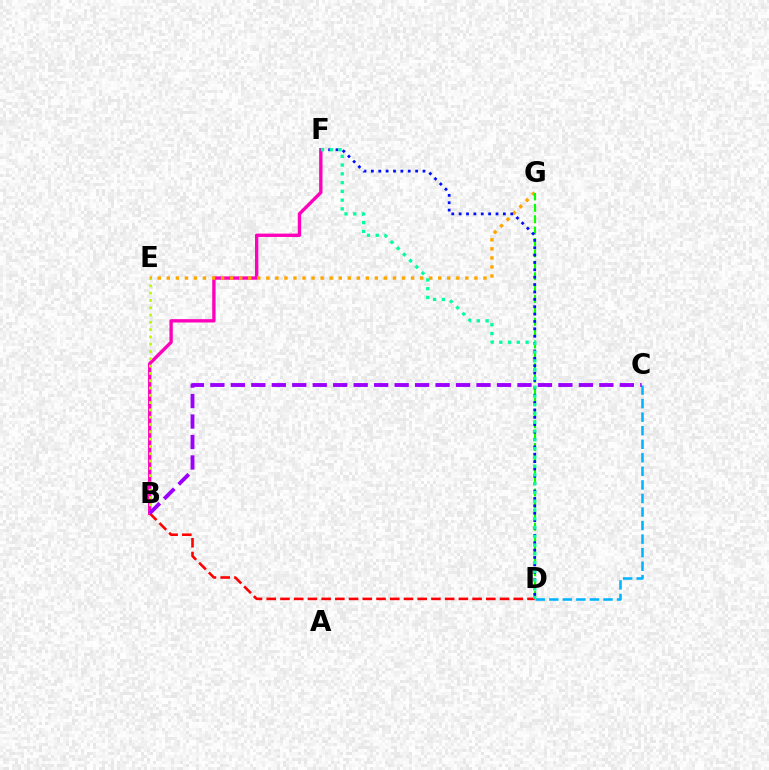{('B', 'F'): [{'color': '#ff00bd', 'line_style': 'solid', 'thickness': 2.41}], ('E', 'G'): [{'color': '#ffa500', 'line_style': 'dotted', 'thickness': 2.46}], ('C', 'D'): [{'color': '#00b5ff', 'line_style': 'dashed', 'thickness': 1.84}], ('D', 'G'): [{'color': '#08ff00', 'line_style': 'dashed', 'thickness': 1.55}], ('B', 'D'): [{'color': '#ff0000', 'line_style': 'dashed', 'thickness': 1.86}], ('D', 'F'): [{'color': '#0010ff', 'line_style': 'dotted', 'thickness': 2.0}, {'color': '#00ff9d', 'line_style': 'dotted', 'thickness': 2.38}], ('B', 'E'): [{'color': '#b3ff00', 'line_style': 'dotted', 'thickness': 1.98}], ('B', 'C'): [{'color': '#9b00ff', 'line_style': 'dashed', 'thickness': 2.78}]}